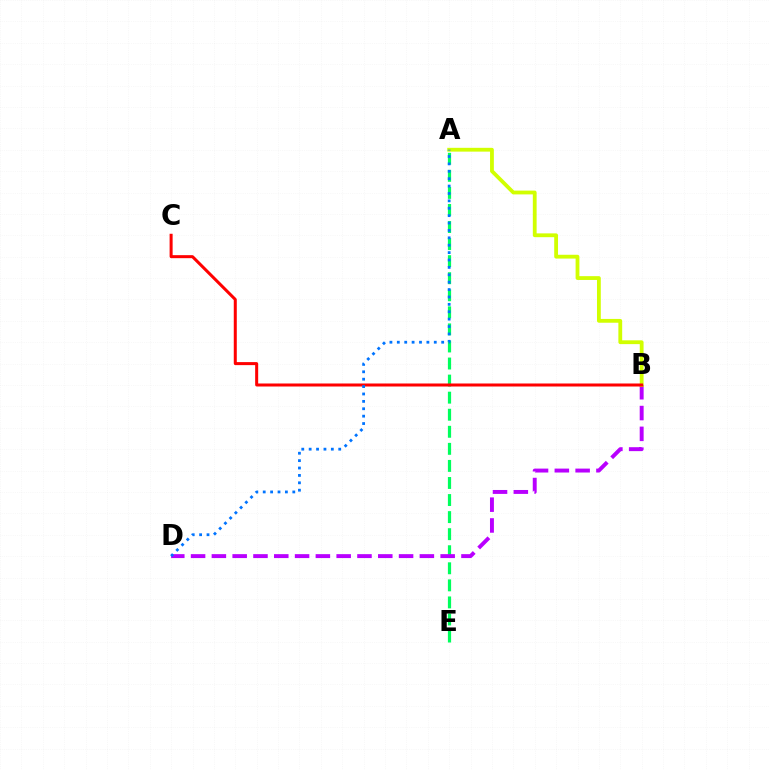{('A', 'E'): [{'color': '#00ff5c', 'line_style': 'dashed', 'thickness': 2.32}], ('B', 'D'): [{'color': '#b900ff', 'line_style': 'dashed', 'thickness': 2.83}], ('A', 'B'): [{'color': '#d1ff00', 'line_style': 'solid', 'thickness': 2.74}], ('B', 'C'): [{'color': '#ff0000', 'line_style': 'solid', 'thickness': 2.17}], ('A', 'D'): [{'color': '#0074ff', 'line_style': 'dotted', 'thickness': 2.01}]}